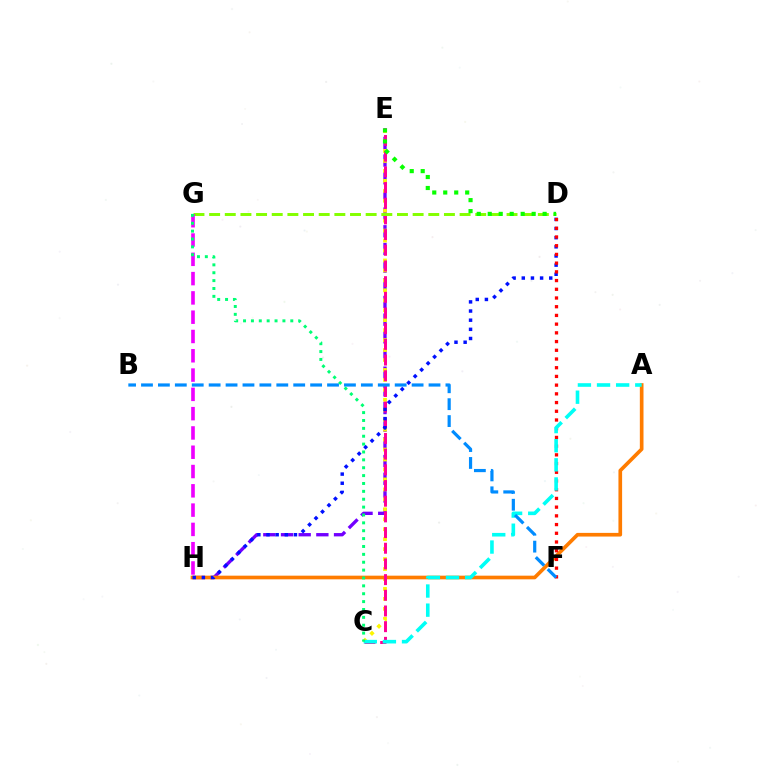{('E', 'H'): [{'color': '#7200ff', 'line_style': 'dashed', 'thickness': 2.4}], ('C', 'E'): [{'color': '#fcf500', 'line_style': 'dotted', 'thickness': 2.7}, {'color': '#ff0094', 'line_style': 'dashed', 'thickness': 2.13}], ('A', 'H'): [{'color': '#ff7c00', 'line_style': 'solid', 'thickness': 2.64}], ('D', 'H'): [{'color': '#0010ff', 'line_style': 'dotted', 'thickness': 2.49}], ('D', 'F'): [{'color': '#ff0000', 'line_style': 'dotted', 'thickness': 2.37}], ('A', 'C'): [{'color': '#00fff6', 'line_style': 'dashed', 'thickness': 2.6}], ('D', 'G'): [{'color': '#84ff00', 'line_style': 'dashed', 'thickness': 2.13}], ('G', 'H'): [{'color': '#ee00ff', 'line_style': 'dashed', 'thickness': 2.62}], ('B', 'F'): [{'color': '#008cff', 'line_style': 'dashed', 'thickness': 2.3}], ('D', 'E'): [{'color': '#08ff00', 'line_style': 'dotted', 'thickness': 2.98}], ('C', 'G'): [{'color': '#00ff74', 'line_style': 'dotted', 'thickness': 2.14}]}